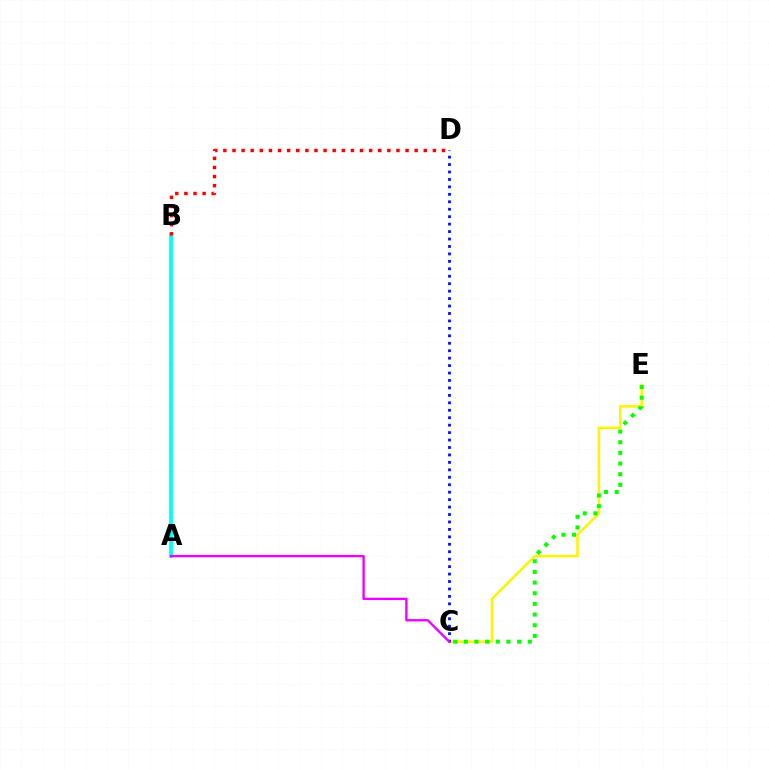{('A', 'B'): [{'color': '#00fff6', 'line_style': 'solid', 'thickness': 2.74}], ('B', 'D'): [{'color': '#ff0000', 'line_style': 'dotted', 'thickness': 2.48}], ('C', 'E'): [{'color': '#fcf500', 'line_style': 'solid', 'thickness': 1.83}, {'color': '#08ff00', 'line_style': 'dotted', 'thickness': 2.9}], ('C', 'D'): [{'color': '#0010ff', 'line_style': 'dotted', 'thickness': 2.02}], ('A', 'C'): [{'color': '#ee00ff', 'line_style': 'solid', 'thickness': 1.69}]}